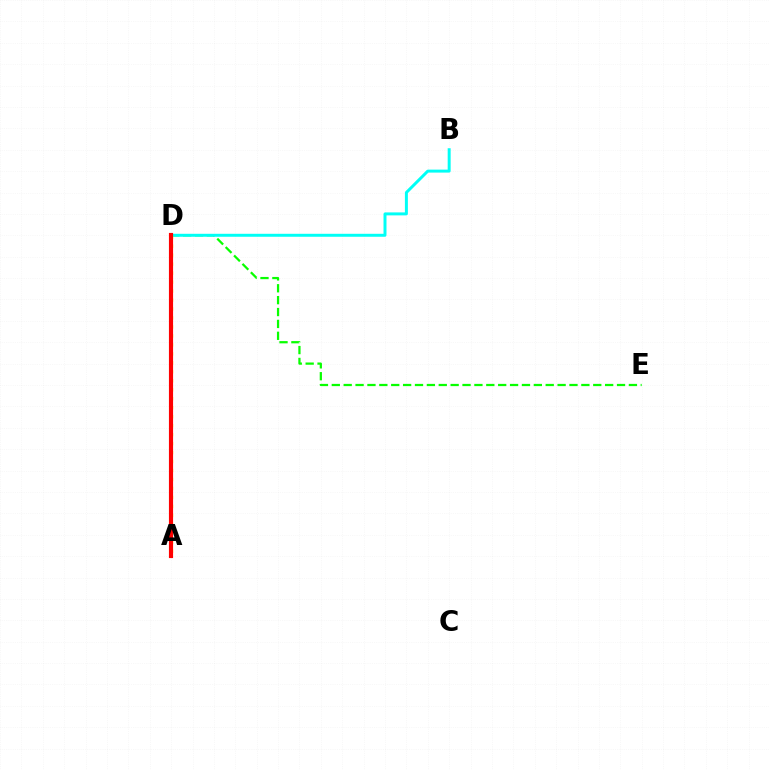{('D', 'E'): [{'color': '#08ff00', 'line_style': 'dashed', 'thickness': 1.61}], ('A', 'D'): [{'color': '#0010ff', 'line_style': 'dashed', 'thickness': 1.73}, {'color': '#fcf500', 'line_style': 'dotted', 'thickness': 2.44}, {'color': '#ee00ff', 'line_style': 'solid', 'thickness': 2.73}, {'color': '#ff0000', 'line_style': 'solid', 'thickness': 2.98}], ('B', 'D'): [{'color': '#00fff6', 'line_style': 'solid', 'thickness': 2.14}]}